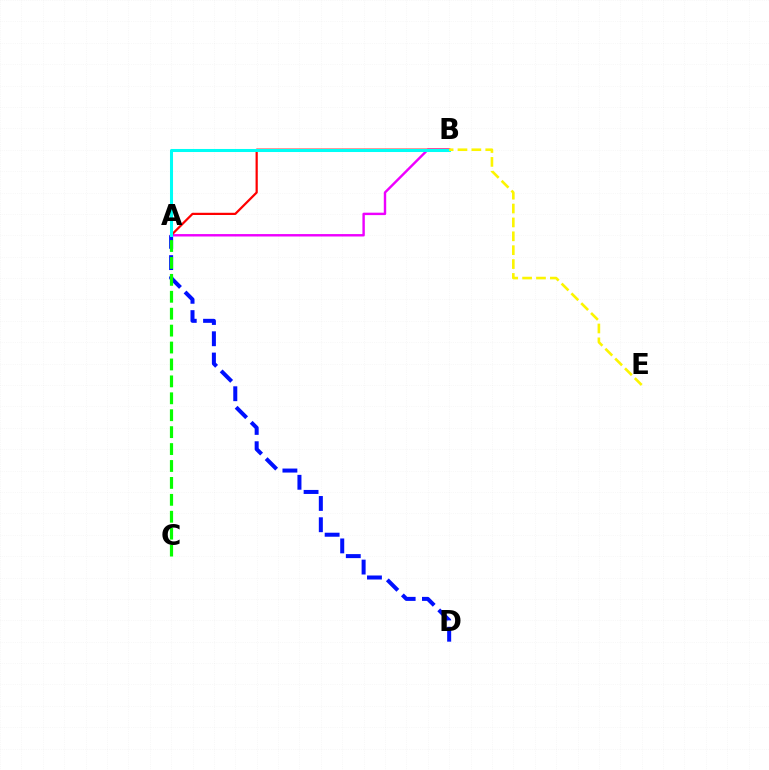{('A', 'B'): [{'color': '#ee00ff', 'line_style': 'solid', 'thickness': 1.74}, {'color': '#ff0000', 'line_style': 'solid', 'thickness': 1.6}, {'color': '#00fff6', 'line_style': 'solid', 'thickness': 2.19}], ('A', 'D'): [{'color': '#0010ff', 'line_style': 'dashed', 'thickness': 2.89}], ('B', 'E'): [{'color': '#fcf500', 'line_style': 'dashed', 'thickness': 1.89}], ('A', 'C'): [{'color': '#08ff00', 'line_style': 'dashed', 'thickness': 2.3}]}